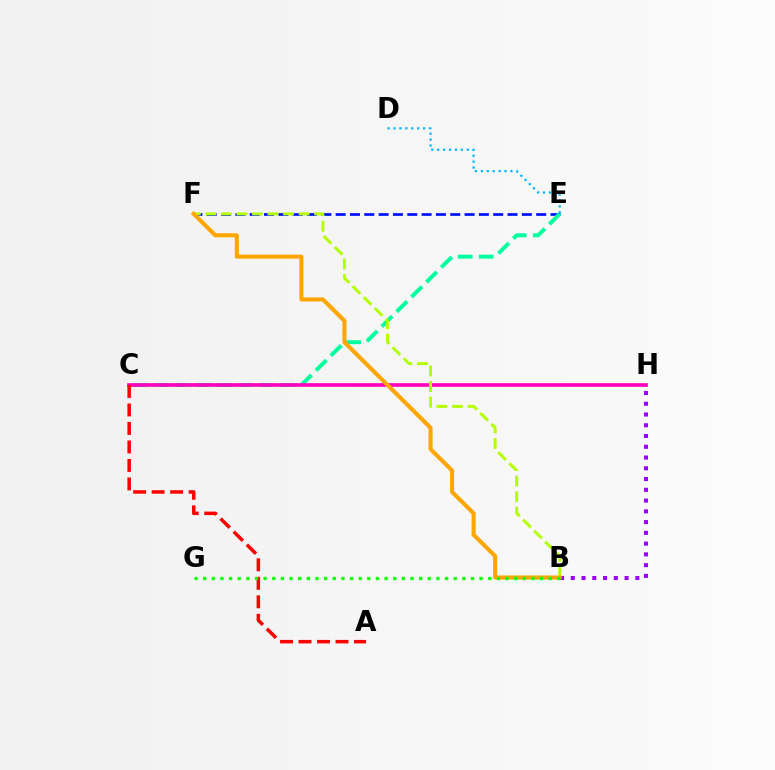{('E', 'F'): [{'color': '#0010ff', 'line_style': 'dashed', 'thickness': 1.95}], ('C', 'E'): [{'color': '#00ff9d', 'line_style': 'dashed', 'thickness': 2.85}], ('C', 'H'): [{'color': '#ff00bd', 'line_style': 'solid', 'thickness': 2.64}], ('B', 'H'): [{'color': '#9b00ff', 'line_style': 'dotted', 'thickness': 2.92}], ('B', 'F'): [{'color': '#b3ff00', 'line_style': 'dashed', 'thickness': 2.11}, {'color': '#ffa500', 'line_style': 'solid', 'thickness': 2.93}], ('A', 'C'): [{'color': '#ff0000', 'line_style': 'dashed', 'thickness': 2.51}], ('B', 'G'): [{'color': '#08ff00', 'line_style': 'dotted', 'thickness': 2.35}], ('D', 'E'): [{'color': '#00b5ff', 'line_style': 'dotted', 'thickness': 1.61}]}